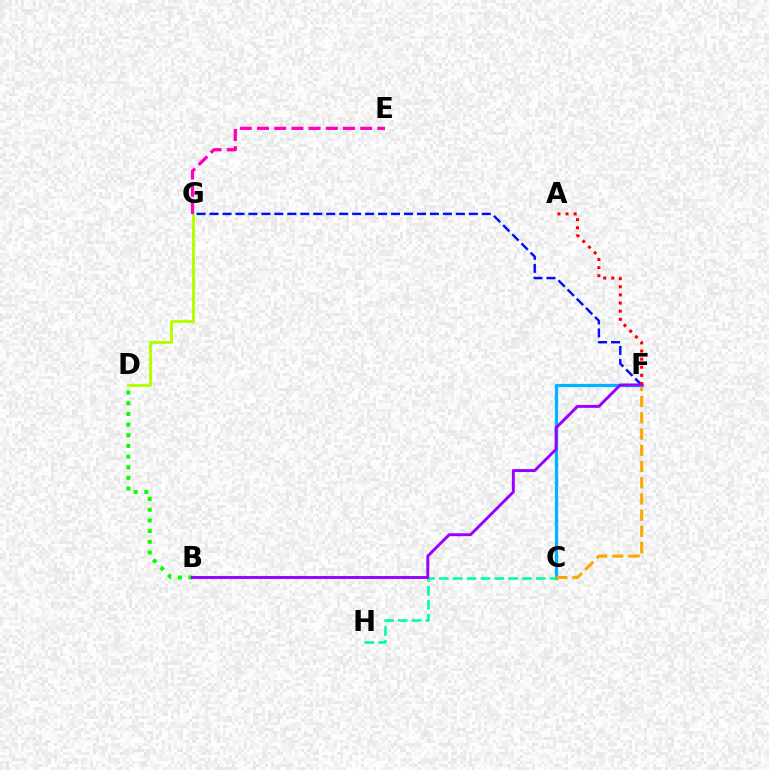{('B', 'D'): [{'color': '#08ff00', 'line_style': 'dotted', 'thickness': 2.9}], ('D', 'G'): [{'color': '#b3ff00', 'line_style': 'solid', 'thickness': 2.1}], ('F', 'G'): [{'color': '#0010ff', 'line_style': 'dashed', 'thickness': 1.76}], ('E', 'G'): [{'color': '#ff00bd', 'line_style': 'dashed', 'thickness': 2.34}], ('C', 'F'): [{'color': '#00b5ff', 'line_style': 'solid', 'thickness': 2.35}, {'color': '#ffa500', 'line_style': 'dashed', 'thickness': 2.2}], ('C', 'H'): [{'color': '#00ff9d', 'line_style': 'dashed', 'thickness': 1.88}], ('A', 'F'): [{'color': '#ff0000', 'line_style': 'dotted', 'thickness': 2.21}], ('B', 'F'): [{'color': '#9b00ff', 'line_style': 'solid', 'thickness': 2.11}]}